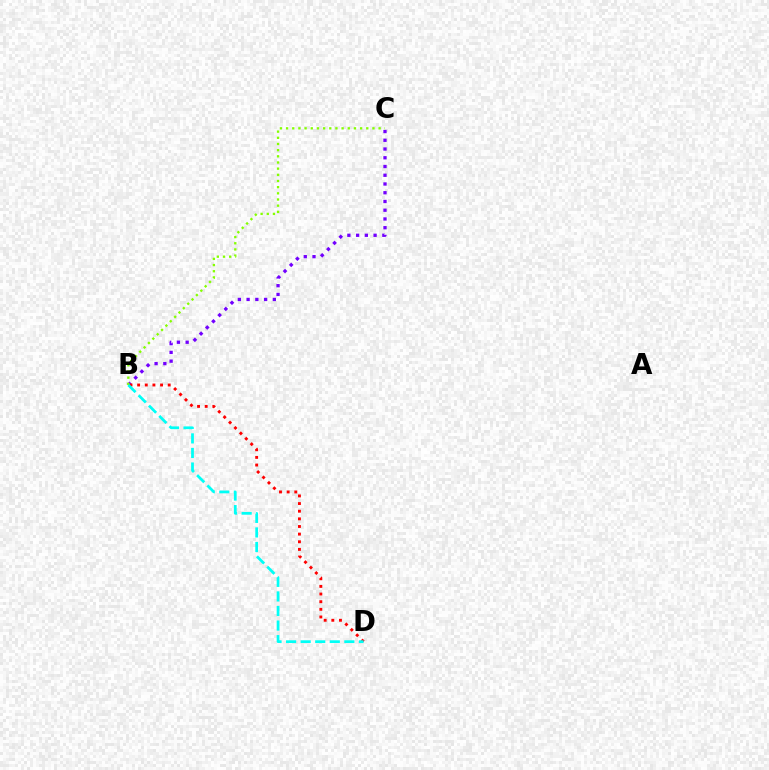{('B', 'C'): [{'color': '#7200ff', 'line_style': 'dotted', 'thickness': 2.38}, {'color': '#84ff00', 'line_style': 'dotted', 'thickness': 1.68}], ('B', 'D'): [{'color': '#ff0000', 'line_style': 'dotted', 'thickness': 2.08}, {'color': '#00fff6', 'line_style': 'dashed', 'thickness': 1.98}]}